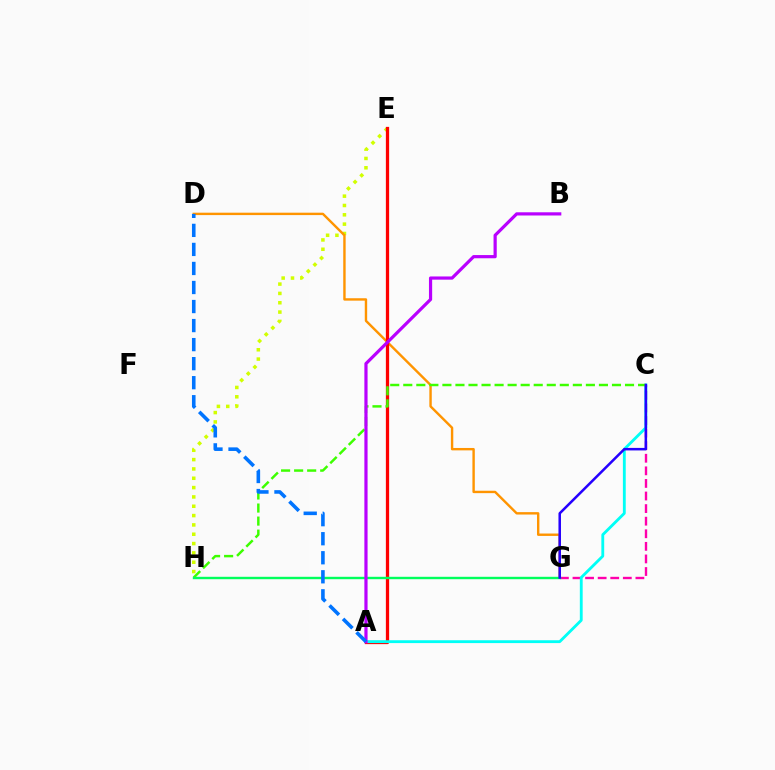{('E', 'H'): [{'color': '#d1ff00', 'line_style': 'dotted', 'thickness': 2.53}], ('C', 'G'): [{'color': '#ff00ac', 'line_style': 'dashed', 'thickness': 1.71}, {'color': '#2500ff', 'line_style': 'solid', 'thickness': 1.82}], ('D', 'G'): [{'color': '#ff9400', 'line_style': 'solid', 'thickness': 1.73}], ('A', 'E'): [{'color': '#ff0000', 'line_style': 'solid', 'thickness': 2.34}], ('A', 'C'): [{'color': '#00fff6', 'line_style': 'solid', 'thickness': 2.04}], ('C', 'H'): [{'color': '#3dff00', 'line_style': 'dashed', 'thickness': 1.77}], ('G', 'H'): [{'color': '#00ff5c', 'line_style': 'solid', 'thickness': 1.73}], ('A', 'B'): [{'color': '#b900ff', 'line_style': 'solid', 'thickness': 2.3}], ('A', 'D'): [{'color': '#0074ff', 'line_style': 'dashed', 'thickness': 2.59}]}